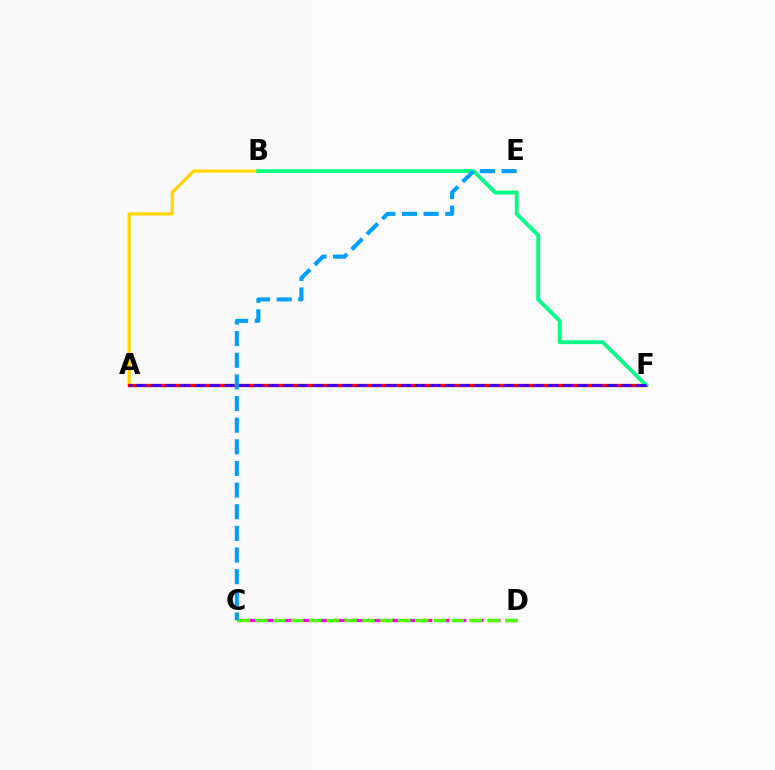{('C', 'D'): [{'color': '#ff00ed', 'line_style': 'dashed', 'thickness': 2.31}, {'color': '#4fff00', 'line_style': 'dashed', 'thickness': 2.42}], ('A', 'B'): [{'color': '#ffd500', 'line_style': 'solid', 'thickness': 2.31}], ('A', 'F'): [{'color': '#ff0000', 'line_style': 'solid', 'thickness': 2.36}, {'color': '#3700ff', 'line_style': 'dashed', 'thickness': 2.0}], ('B', 'F'): [{'color': '#00ff86', 'line_style': 'solid', 'thickness': 2.77}], ('C', 'E'): [{'color': '#009eff', 'line_style': 'dashed', 'thickness': 2.94}]}